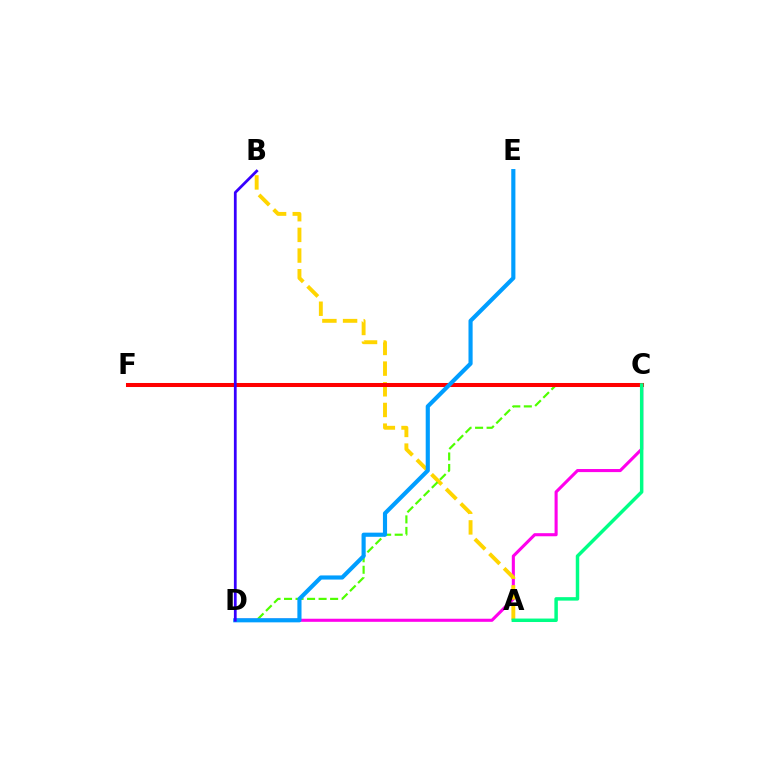{('C', 'D'): [{'color': '#ff00ed', 'line_style': 'solid', 'thickness': 2.22}, {'color': '#4fff00', 'line_style': 'dashed', 'thickness': 1.56}], ('A', 'B'): [{'color': '#ffd500', 'line_style': 'dashed', 'thickness': 2.81}], ('C', 'F'): [{'color': '#ff0000', 'line_style': 'solid', 'thickness': 2.9}], ('A', 'C'): [{'color': '#00ff86', 'line_style': 'solid', 'thickness': 2.5}], ('D', 'E'): [{'color': '#009eff', 'line_style': 'solid', 'thickness': 2.98}], ('B', 'D'): [{'color': '#3700ff', 'line_style': 'solid', 'thickness': 1.99}]}